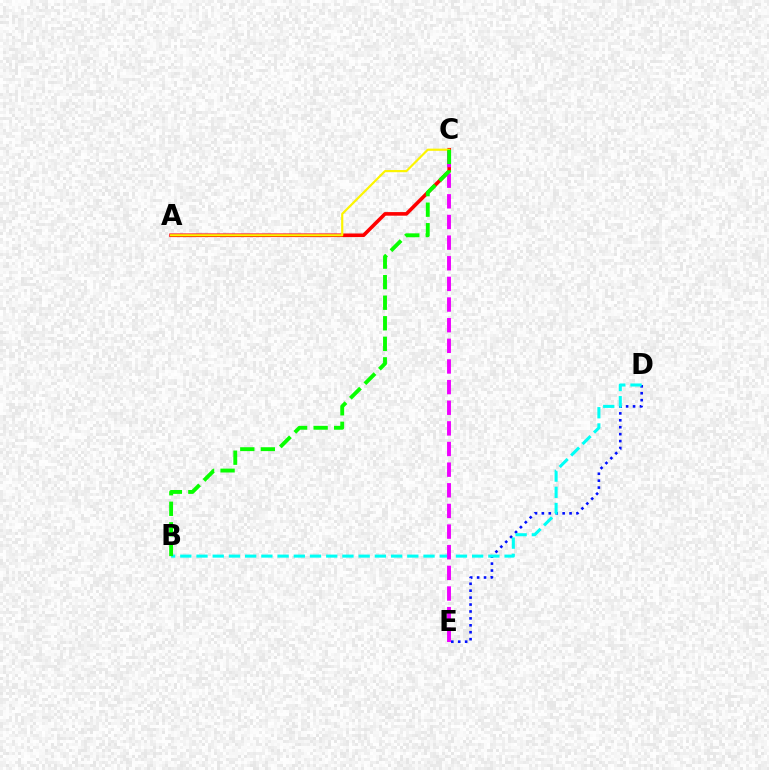{('D', 'E'): [{'color': '#0010ff', 'line_style': 'dotted', 'thickness': 1.88}], ('A', 'C'): [{'color': '#ff0000', 'line_style': 'solid', 'thickness': 2.59}, {'color': '#fcf500', 'line_style': 'solid', 'thickness': 1.57}], ('B', 'D'): [{'color': '#00fff6', 'line_style': 'dashed', 'thickness': 2.2}], ('C', 'E'): [{'color': '#ee00ff', 'line_style': 'dashed', 'thickness': 2.8}], ('B', 'C'): [{'color': '#08ff00', 'line_style': 'dashed', 'thickness': 2.79}]}